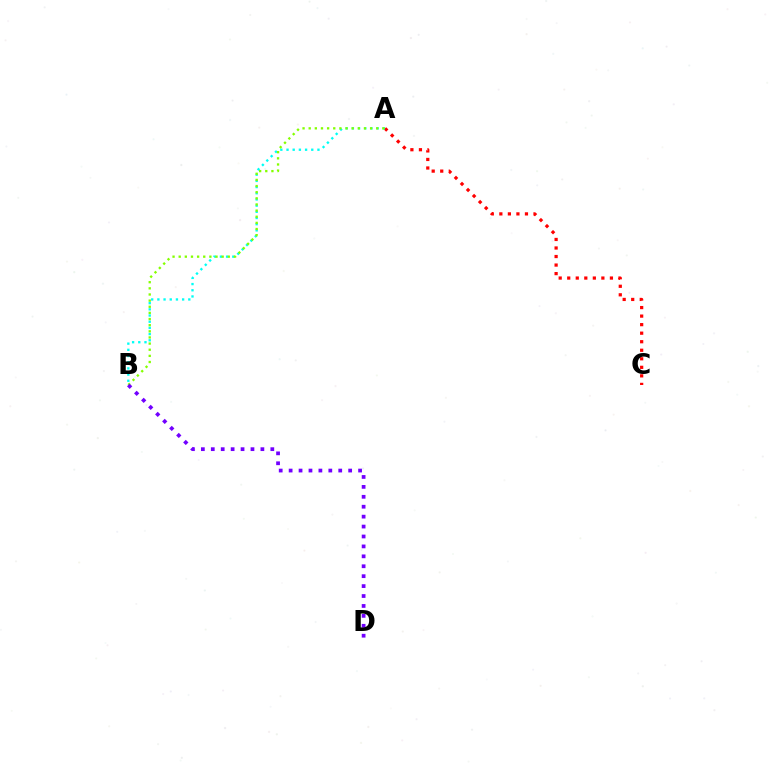{('A', 'C'): [{'color': '#ff0000', 'line_style': 'dotted', 'thickness': 2.32}], ('A', 'B'): [{'color': '#00fff6', 'line_style': 'dotted', 'thickness': 1.68}, {'color': '#84ff00', 'line_style': 'dotted', 'thickness': 1.67}], ('B', 'D'): [{'color': '#7200ff', 'line_style': 'dotted', 'thickness': 2.7}]}